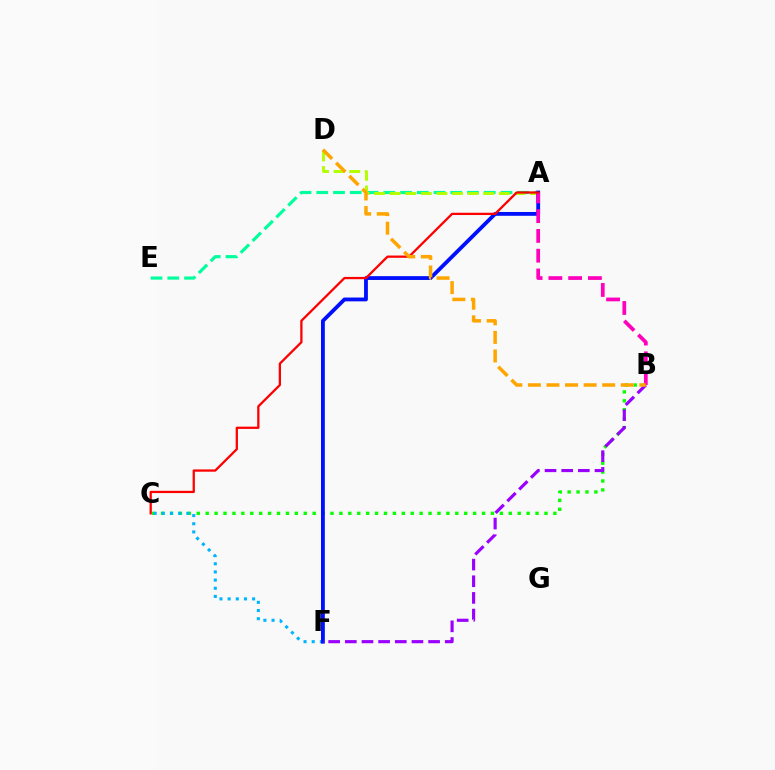{('B', 'C'): [{'color': '#08ff00', 'line_style': 'dotted', 'thickness': 2.42}], ('A', 'E'): [{'color': '#00ff9d', 'line_style': 'dashed', 'thickness': 2.28}], ('C', 'F'): [{'color': '#00b5ff', 'line_style': 'dotted', 'thickness': 2.22}], ('A', 'D'): [{'color': '#b3ff00', 'line_style': 'dashed', 'thickness': 2.12}], ('A', 'F'): [{'color': '#0010ff', 'line_style': 'solid', 'thickness': 2.75}], ('A', 'B'): [{'color': '#ff00bd', 'line_style': 'dashed', 'thickness': 2.69}], ('A', 'C'): [{'color': '#ff0000', 'line_style': 'solid', 'thickness': 1.64}], ('B', 'F'): [{'color': '#9b00ff', 'line_style': 'dashed', 'thickness': 2.26}], ('B', 'D'): [{'color': '#ffa500', 'line_style': 'dashed', 'thickness': 2.52}]}